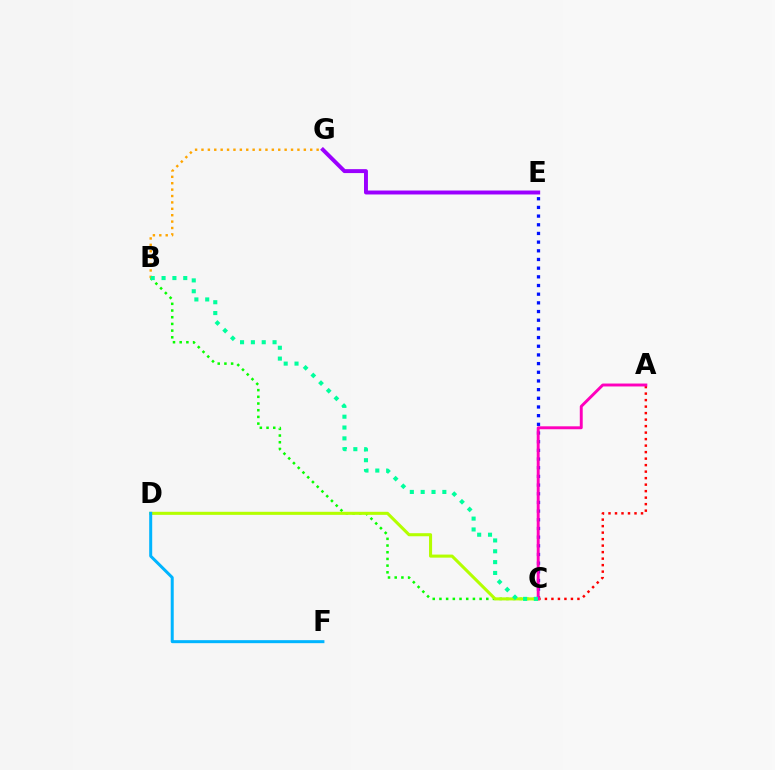{('B', 'C'): [{'color': '#08ff00', 'line_style': 'dotted', 'thickness': 1.82}, {'color': '#00ff9d', 'line_style': 'dotted', 'thickness': 2.94}], ('C', 'E'): [{'color': '#0010ff', 'line_style': 'dotted', 'thickness': 2.36}], ('A', 'C'): [{'color': '#ff0000', 'line_style': 'dotted', 'thickness': 1.77}, {'color': '#ff00bd', 'line_style': 'solid', 'thickness': 2.11}], ('C', 'D'): [{'color': '#b3ff00', 'line_style': 'solid', 'thickness': 2.21}], ('E', 'G'): [{'color': '#9b00ff', 'line_style': 'solid', 'thickness': 2.83}], ('B', 'G'): [{'color': '#ffa500', 'line_style': 'dotted', 'thickness': 1.74}], ('D', 'F'): [{'color': '#00b5ff', 'line_style': 'solid', 'thickness': 2.16}]}